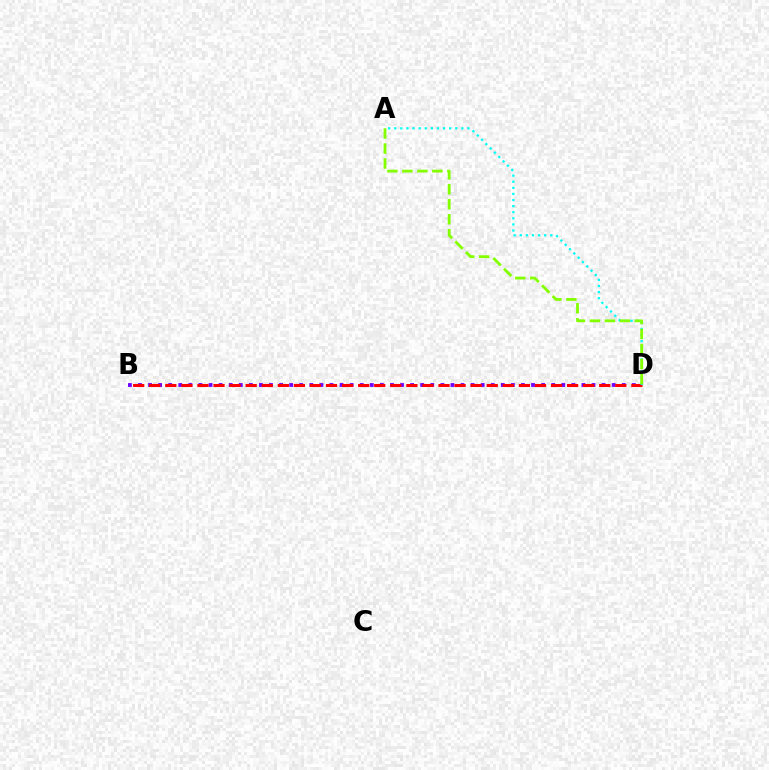{('B', 'D'): [{'color': '#7200ff', 'line_style': 'dotted', 'thickness': 2.74}, {'color': '#ff0000', 'line_style': 'dashed', 'thickness': 2.18}], ('A', 'D'): [{'color': '#00fff6', 'line_style': 'dotted', 'thickness': 1.66}, {'color': '#84ff00', 'line_style': 'dashed', 'thickness': 2.04}]}